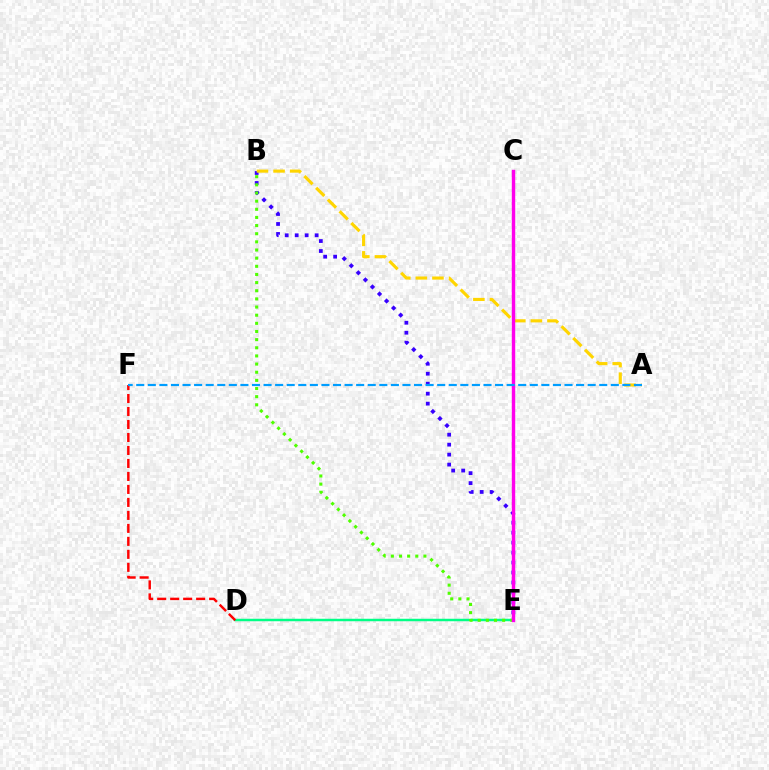{('D', 'E'): [{'color': '#00ff86', 'line_style': 'solid', 'thickness': 1.78}], ('B', 'E'): [{'color': '#3700ff', 'line_style': 'dotted', 'thickness': 2.71}, {'color': '#4fff00', 'line_style': 'dotted', 'thickness': 2.21}], ('A', 'B'): [{'color': '#ffd500', 'line_style': 'dashed', 'thickness': 2.25}], ('C', 'E'): [{'color': '#ff00ed', 'line_style': 'solid', 'thickness': 2.46}], ('D', 'F'): [{'color': '#ff0000', 'line_style': 'dashed', 'thickness': 1.76}], ('A', 'F'): [{'color': '#009eff', 'line_style': 'dashed', 'thickness': 1.57}]}